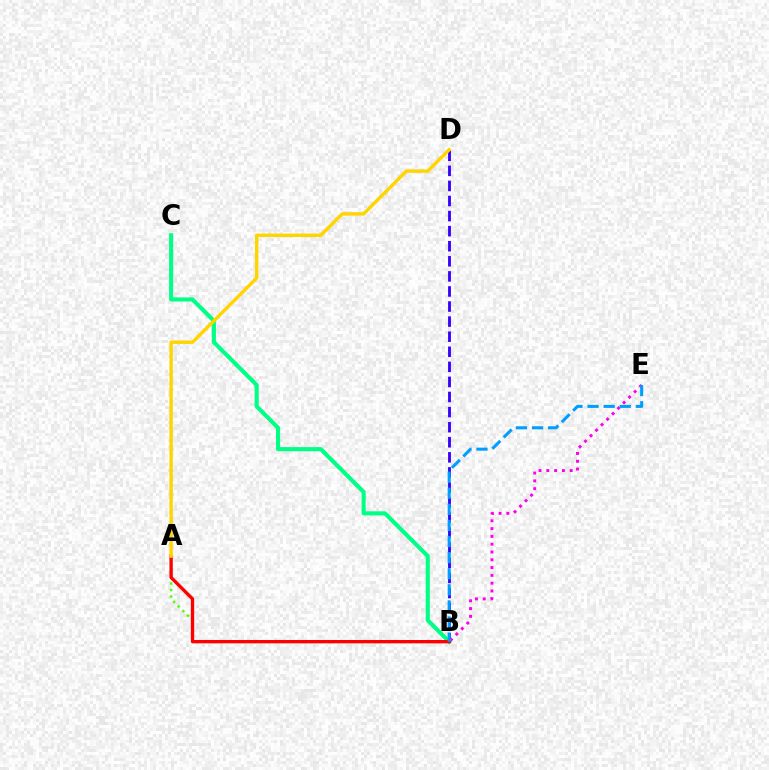{('B', 'C'): [{'color': '#00ff86', 'line_style': 'solid', 'thickness': 2.95}], ('A', 'B'): [{'color': '#4fff00', 'line_style': 'dotted', 'thickness': 1.78}, {'color': '#ff0000', 'line_style': 'solid', 'thickness': 2.4}], ('B', 'D'): [{'color': '#3700ff', 'line_style': 'dashed', 'thickness': 2.05}], ('B', 'E'): [{'color': '#ff00ed', 'line_style': 'dotted', 'thickness': 2.12}, {'color': '#009eff', 'line_style': 'dashed', 'thickness': 2.19}], ('A', 'D'): [{'color': '#ffd500', 'line_style': 'solid', 'thickness': 2.45}]}